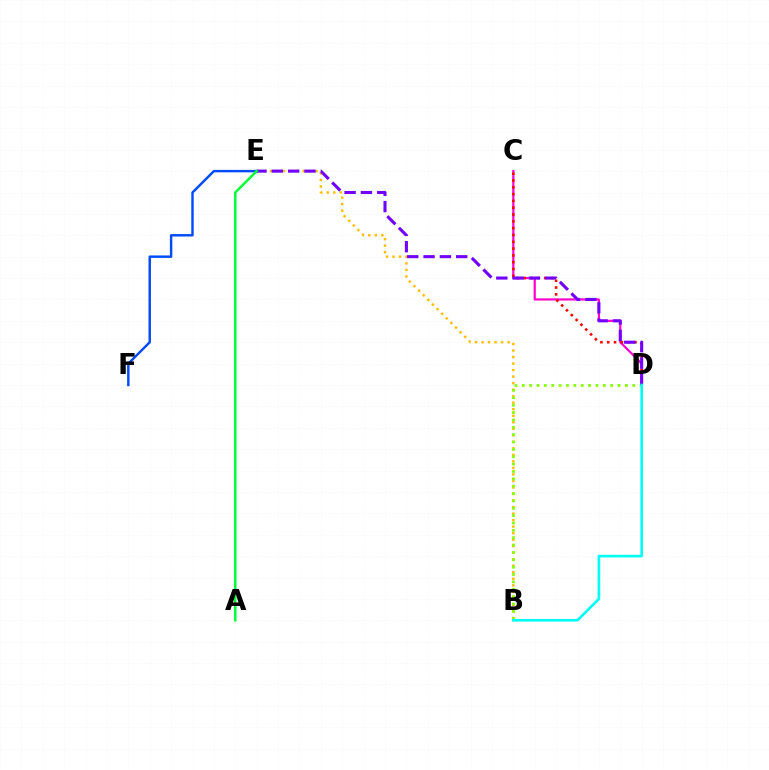{('B', 'E'): [{'color': '#ffbd00', 'line_style': 'dotted', 'thickness': 1.77}], ('C', 'D'): [{'color': '#ff00cf', 'line_style': 'solid', 'thickness': 1.59}, {'color': '#ff0000', 'line_style': 'dotted', 'thickness': 1.85}], ('E', 'F'): [{'color': '#004bff', 'line_style': 'solid', 'thickness': 1.75}], ('B', 'D'): [{'color': '#84ff00', 'line_style': 'dotted', 'thickness': 2.0}, {'color': '#00fff6', 'line_style': 'solid', 'thickness': 1.91}], ('D', 'E'): [{'color': '#7200ff', 'line_style': 'dashed', 'thickness': 2.22}], ('A', 'E'): [{'color': '#00ff39', 'line_style': 'solid', 'thickness': 1.79}]}